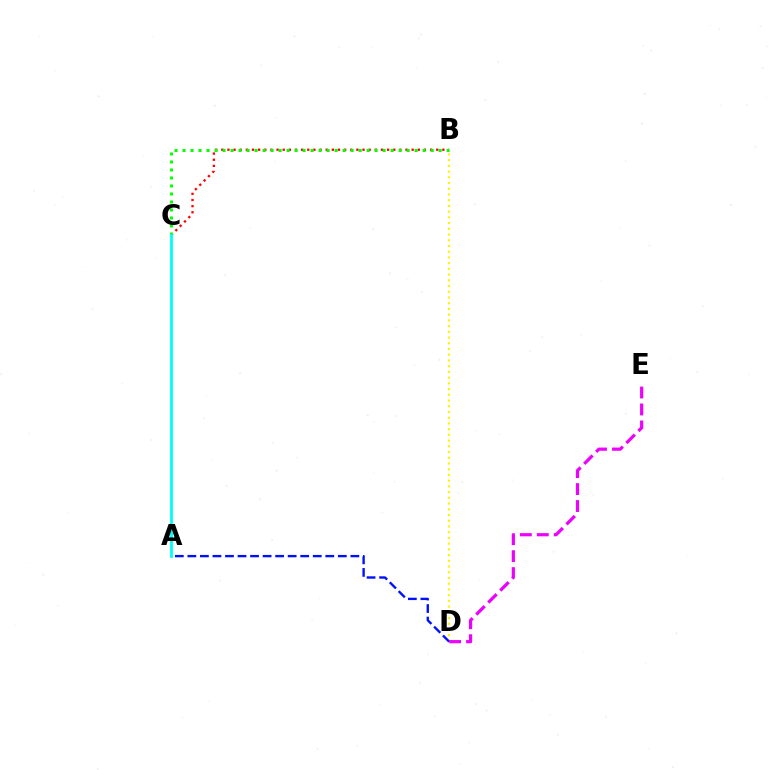{('B', 'C'): [{'color': '#ff0000', 'line_style': 'dotted', 'thickness': 1.67}, {'color': '#08ff00', 'line_style': 'dotted', 'thickness': 2.17}], ('B', 'D'): [{'color': '#fcf500', 'line_style': 'dotted', 'thickness': 1.56}], ('A', 'D'): [{'color': '#0010ff', 'line_style': 'dashed', 'thickness': 1.7}], ('D', 'E'): [{'color': '#ee00ff', 'line_style': 'dashed', 'thickness': 2.3}], ('A', 'C'): [{'color': '#00fff6', 'line_style': 'solid', 'thickness': 2.04}]}